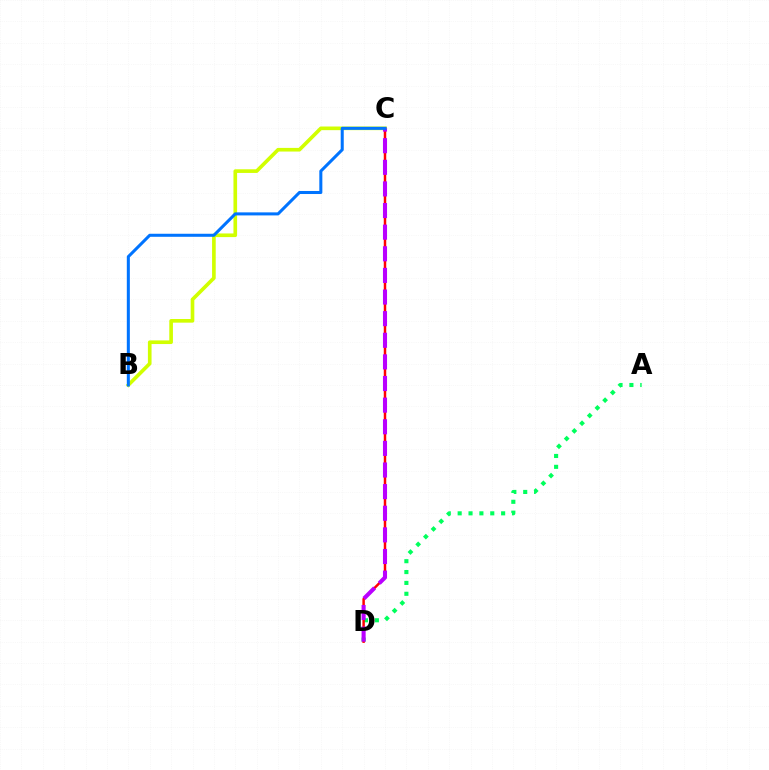{('A', 'D'): [{'color': '#00ff5c', 'line_style': 'dotted', 'thickness': 2.95}], ('B', 'C'): [{'color': '#d1ff00', 'line_style': 'solid', 'thickness': 2.63}, {'color': '#0074ff', 'line_style': 'solid', 'thickness': 2.19}], ('C', 'D'): [{'color': '#ff0000', 'line_style': 'solid', 'thickness': 1.78}, {'color': '#b900ff', 'line_style': 'dashed', 'thickness': 2.94}]}